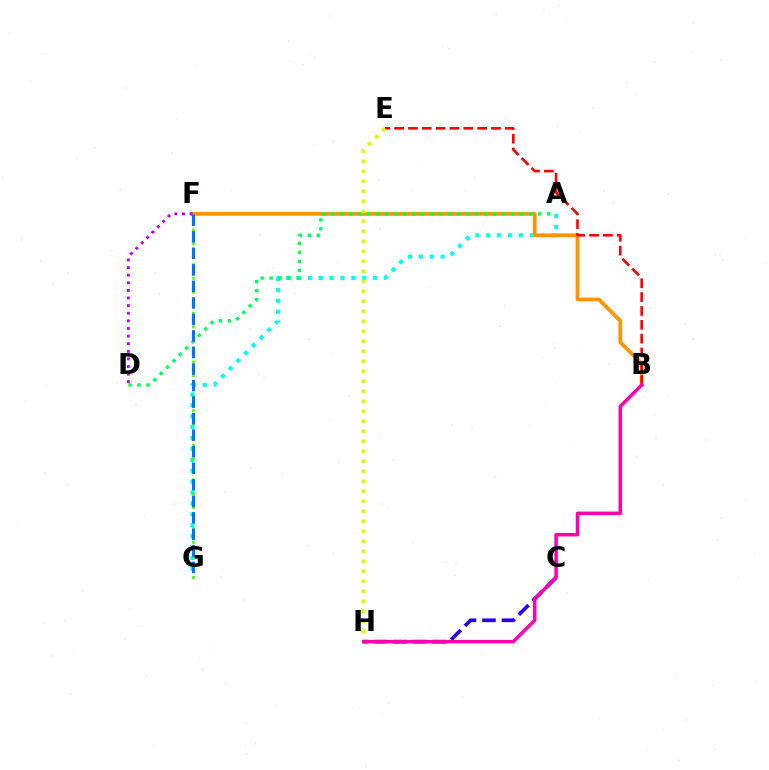{('A', 'G'): [{'color': '#00fff6', 'line_style': 'dotted', 'thickness': 2.96}], ('C', 'H'): [{'color': '#2500ff', 'line_style': 'dashed', 'thickness': 2.65}], ('B', 'F'): [{'color': '#ff9400', 'line_style': 'solid', 'thickness': 2.7}], ('F', 'G'): [{'color': '#3dff00', 'line_style': 'dotted', 'thickness': 1.89}, {'color': '#0074ff', 'line_style': 'dashed', 'thickness': 2.25}], ('D', 'F'): [{'color': '#b900ff', 'line_style': 'dotted', 'thickness': 2.07}], ('A', 'D'): [{'color': '#00ff5c', 'line_style': 'dotted', 'thickness': 2.44}], ('B', 'E'): [{'color': '#ff0000', 'line_style': 'dashed', 'thickness': 1.88}], ('E', 'H'): [{'color': '#d1ff00', 'line_style': 'dotted', 'thickness': 2.72}], ('B', 'H'): [{'color': '#ff00ac', 'line_style': 'solid', 'thickness': 2.52}]}